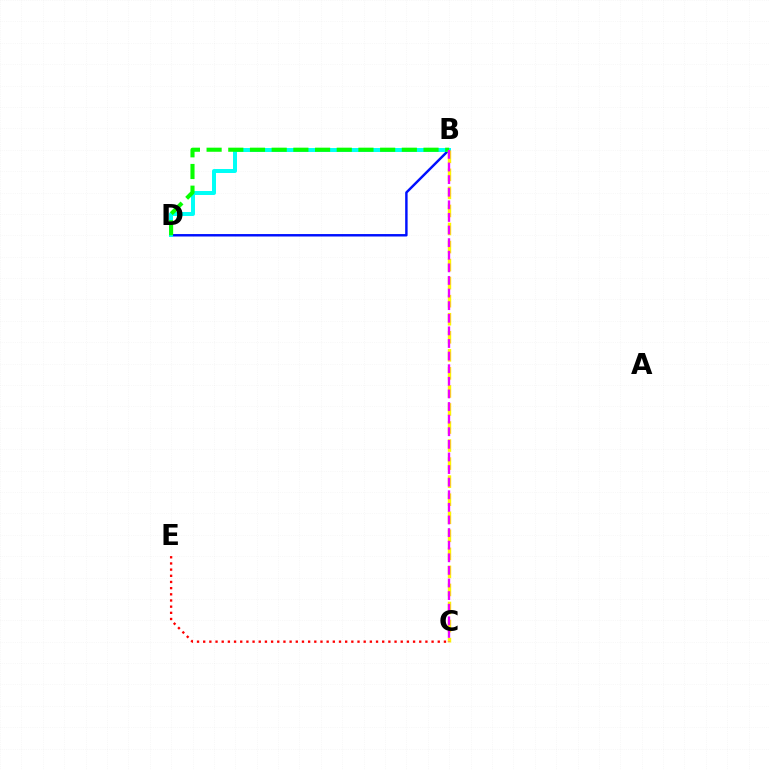{('B', 'D'): [{'color': '#0010ff', 'line_style': 'solid', 'thickness': 1.76}, {'color': '#00fff6', 'line_style': 'solid', 'thickness': 2.86}, {'color': '#08ff00', 'line_style': 'dashed', 'thickness': 2.95}], ('C', 'E'): [{'color': '#ff0000', 'line_style': 'dotted', 'thickness': 1.68}], ('B', 'C'): [{'color': '#fcf500', 'line_style': 'dashed', 'thickness': 2.45}, {'color': '#ee00ff', 'line_style': 'dashed', 'thickness': 1.71}]}